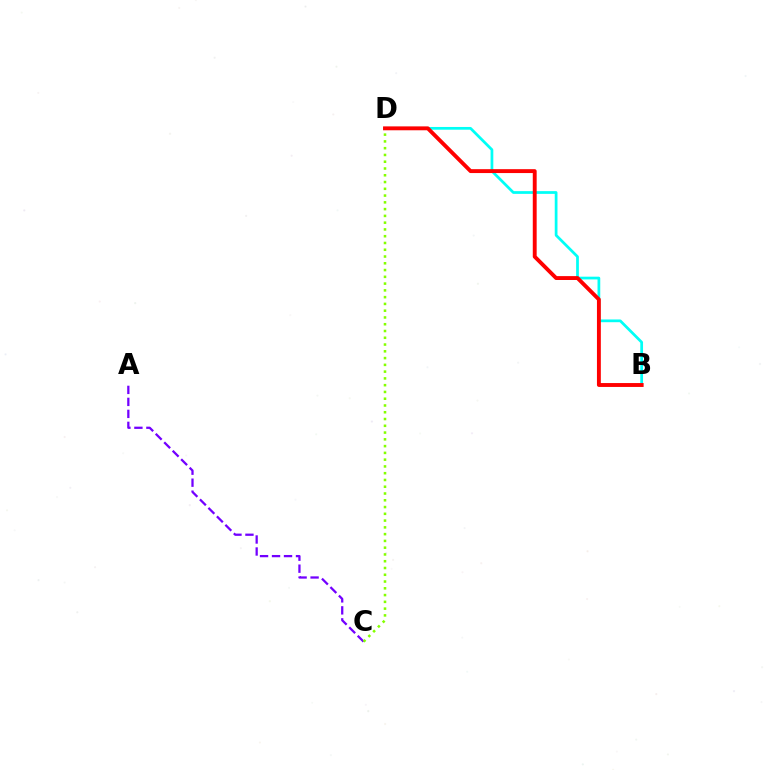{('B', 'D'): [{'color': '#00fff6', 'line_style': 'solid', 'thickness': 1.97}, {'color': '#ff0000', 'line_style': 'solid', 'thickness': 2.8}], ('A', 'C'): [{'color': '#7200ff', 'line_style': 'dashed', 'thickness': 1.63}], ('C', 'D'): [{'color': '#84ff00', 'line_style': 'dotted', 'thickness': 1.84}]}